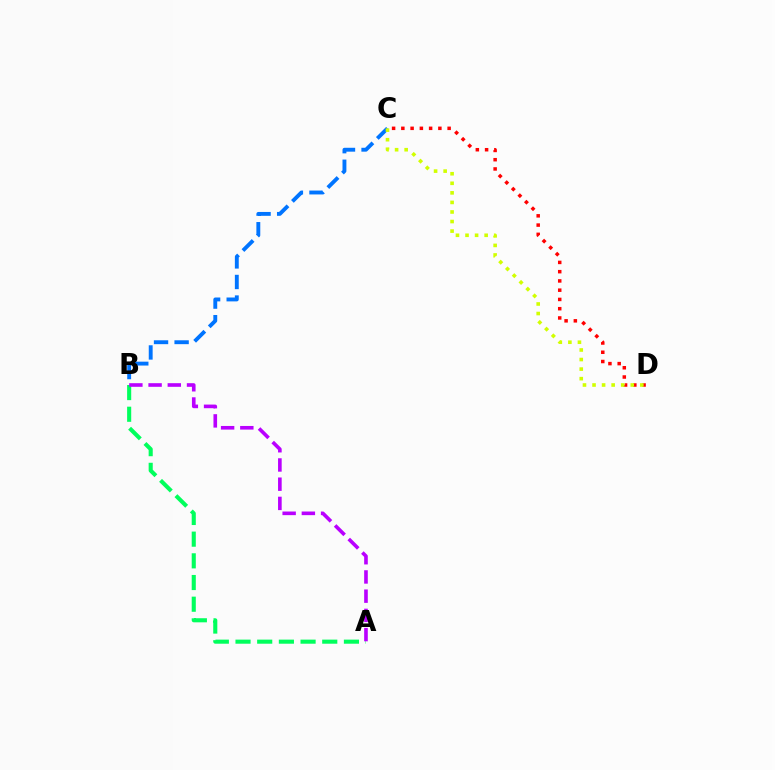{('A', 'B'): [{'color': '#00ff5c', 'line_style': 'dashed', 'thickness': 2.95}, {'color': '#b900ff', 'line_style': 'dashed', 'thickness': 2.61}], ('C', 'D'): [{'color': '#ff0000', 'line_style': 'dotted', 'thickness': 2.51}, {'color': '#d1ff00', 'line_style': 'dotted', 'thickness': 2.6}], ('B', 'C'): [{'color': '#0074ff', 'line_style': 'dashed', 'thickness': 2.79}]}